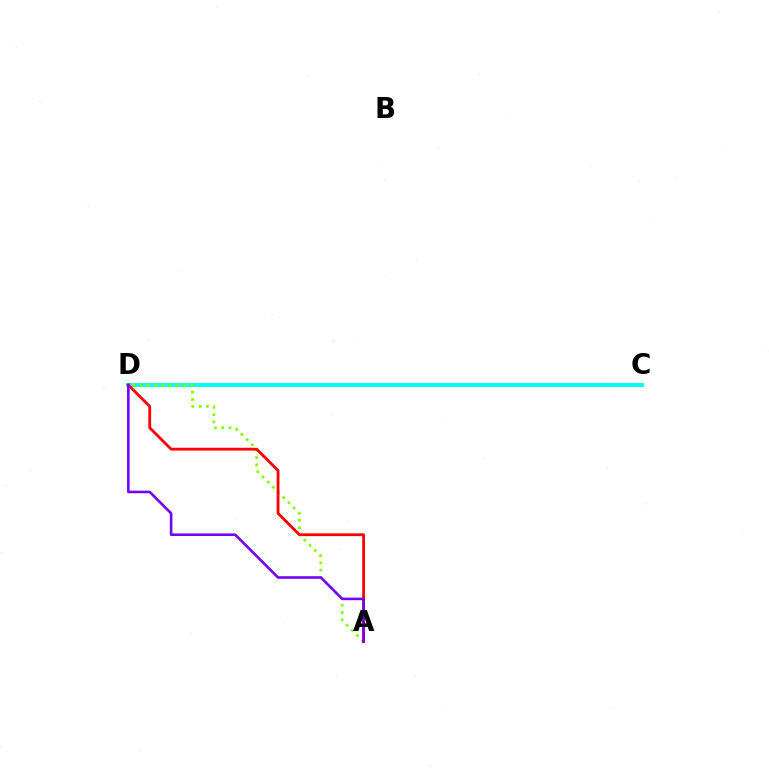{('C', 'D'): [{'color': '#00fff6', 'line_style': 'solid', 'thickness': 2.81}], ('A', 'D'): [{'color': '#84ff00', 'line_style': 'dotted', 'thickness': 1.99}, {'color': '#ff0000', 'line_style': 'solid', 'thickness': 2.02}, {'color': '#7200ff', 'line_style': 'solid', 'thickness': 1.86}]}